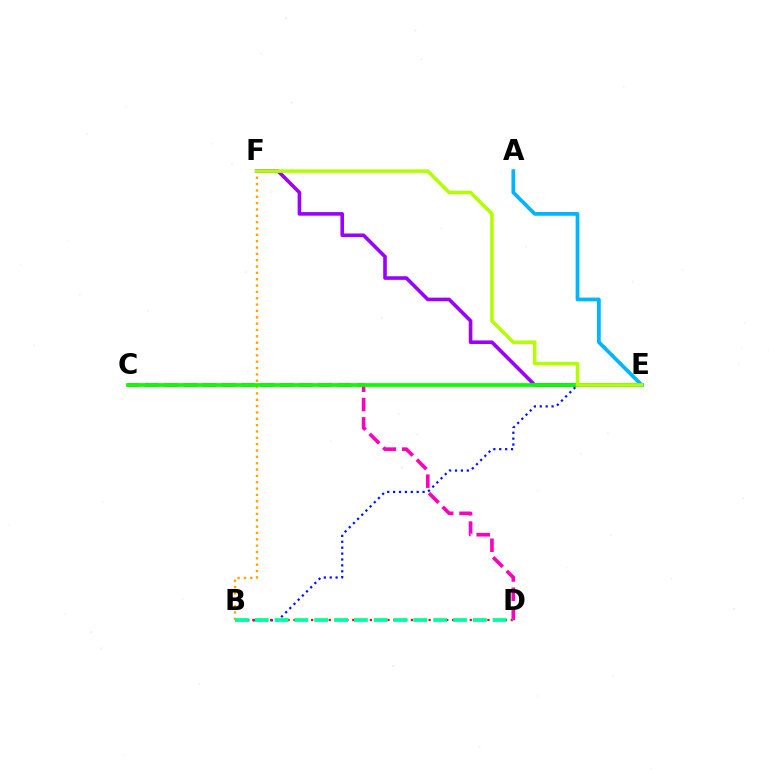{('C', 'D'): [{'color': '#ff00bd', 'line_style': 'dashed', 'thickness': 2.62}], ('B', 'E'): [{'color': '#0010ff', 'line_style': 'dotted', 'thickness': 1.6}], ('B', 'D'): [{'color': '#ff0000', 'line_style': 'dotted', 'thickness': 1.6}, {'color': '#00ff9d', 'line_style': 'dashed', 'thickness': 2.69}], ('B', 'F'): [{'color': '#ffa500', 'line_style': 'dotted', 'thickness': 1.72}], ('E', 'F'): [{'color': '#9b00ff', 'line_style': 'solid', 'thickness': 2.59}, {'color': '#b3ff00', 'line_style': 'solid', 'thickness': 2.55}], ('C', 'E'): [{'color': '#08ff00', 'line_style': 'solid', 'thickness': 2.7}], ('A', 'E'): [{'color': '#00b5ff', 'line_style': 'solid', 'thickness': 2.69}]}